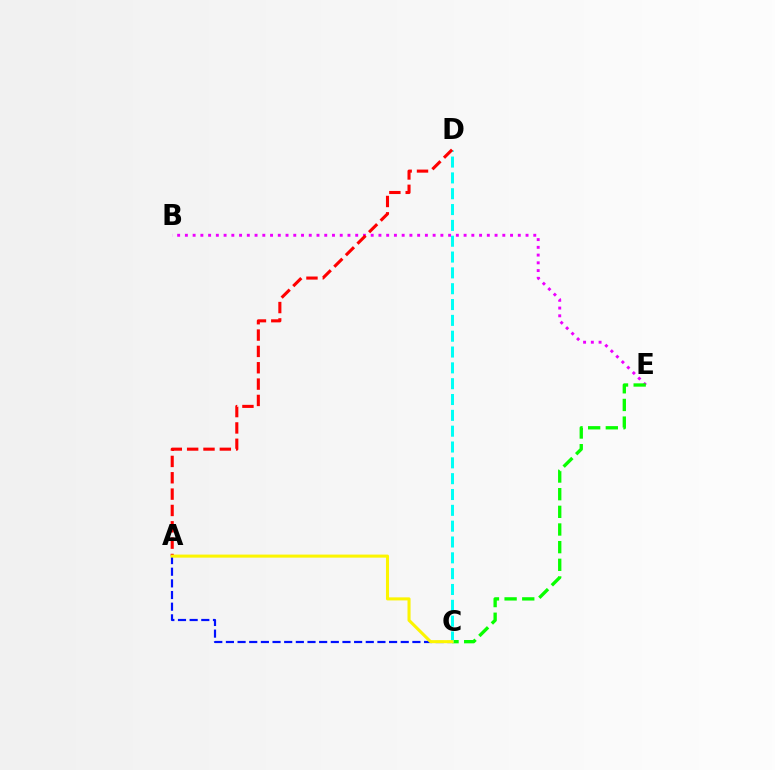{('B', 'E'): [{'color': '#ee00ff', 'line_style': 'dotted', 'thickness': 2.1}], ('A', 'C'): [{'color': '#0010ff', 'line_style': 'dashed', 'thickness': 1.58}, {'color': '#fcf500', 'line_style': 'solid', 'thickness': 2.2}], ('C', 'E'): [{'color': '#08ff00', 'line_style': 'dashed', 'thickness': 2.4}], ('C', 'D'): [{'color': '#00fff6', 'line_style': 'dashed', 'thickness': 2.15}], ('A', 'D'): [{'color': '#ff0000', 'line_style': 'dashed', 'thickness': 2.22}]}